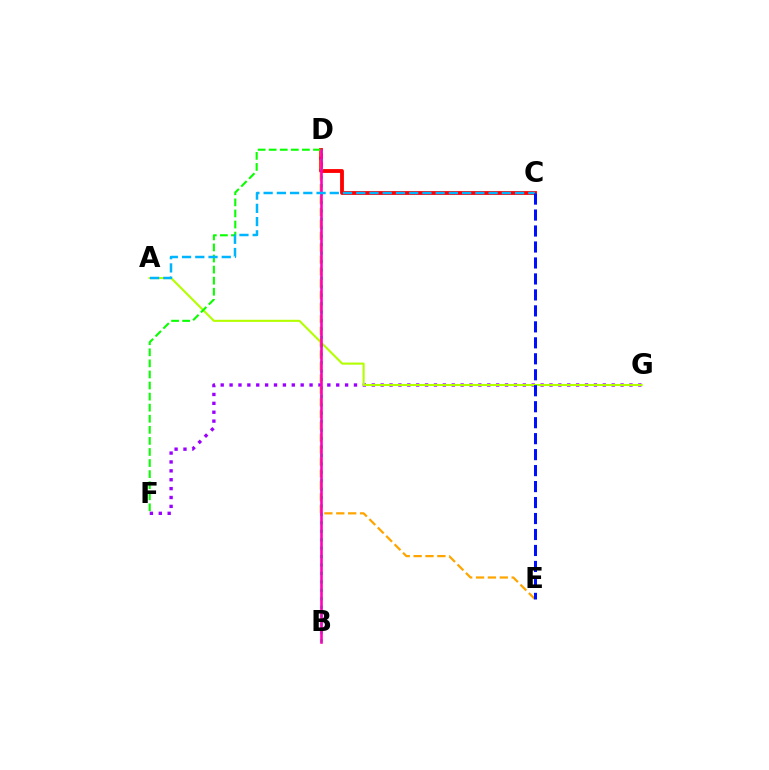{('F', 'G'): [{'color': '#9b00ff', 'line_style': 'dotted', 'thickness': 2.41}], ('A', 'G'): [{'color': '#b3ff00', 'line_style': 'solid', 'thickness': 1.51}], ('C', 'D'): [{'color': '#ff0000', 'line_style': 'solid', 'thickness': 2.76}], ('D', 'F'): [{'color': '#08ff00', 'line_style': 'dashed', 'thickness': 1.5}], ('B', 'D'): [{'color': '#00ff9d', 'line_style': 'dotted', 'thickness': 2.29}, {'color': '#ff00bd', 'line_style': 'solid', 'thickness': 1.87}], ('D', 'E'): [{'color': '#ffa500', 'line_style': 'dashed', 'thickness': 1.61}], ('A', 'C'): [{'color': '#00b5ff', 'line_style': 'dashed', 'thickness': 1.8}], ('C', 'E'): [{'color': '#0010ff', 'line_style': 'dashed', 'thickness': 2.17}]}